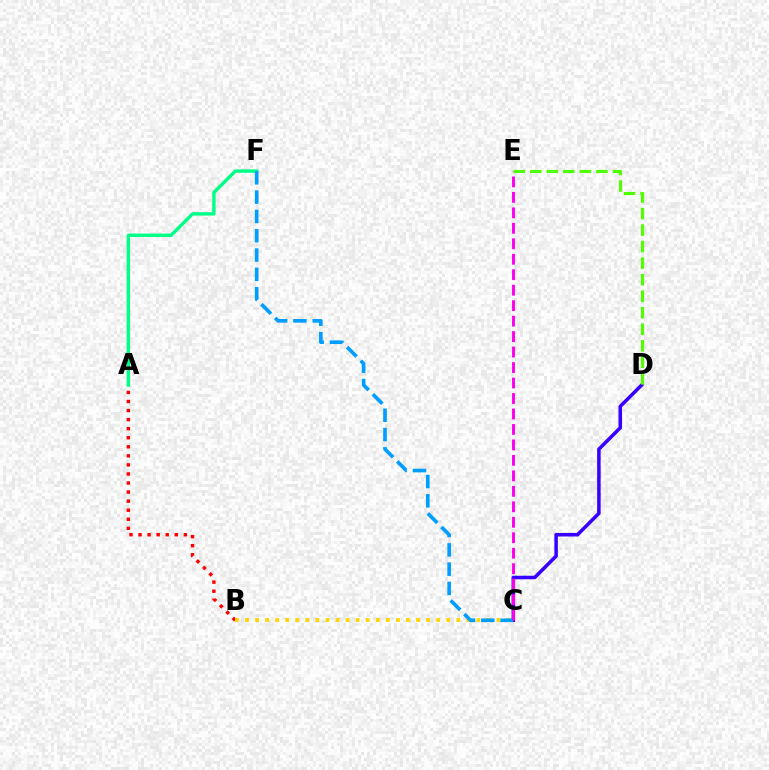{('A', 'B'): [{'color': '#ff0000', 'line_style': 'dotted', 'thickness': 2.46}], ('B', 'C'): [{'color': '#ffd500', 'line_style': 'dotted', 'thickness': 2.73}], ('C', 'D'): [{'color': '#3700ff', 'line_style': 'solid', 'thickness': 2.54}], ('A', 'F'): [{'color': '#00ff86', 'line_style': 'solid', 'thickness': 2.45}], ('C', 'F'): [{'color': '#009eff', 'line_style': 'dashed', 'thickness': 2.62}], ('C', 'E'): [{'color': '#ff00ed', 'line_style': 'dashed', 'thickness': 2.1}], ('D', 'E'): [{'color': '#4fff00', 'line_style': 'dashed', 'thickness': 2.25}]}